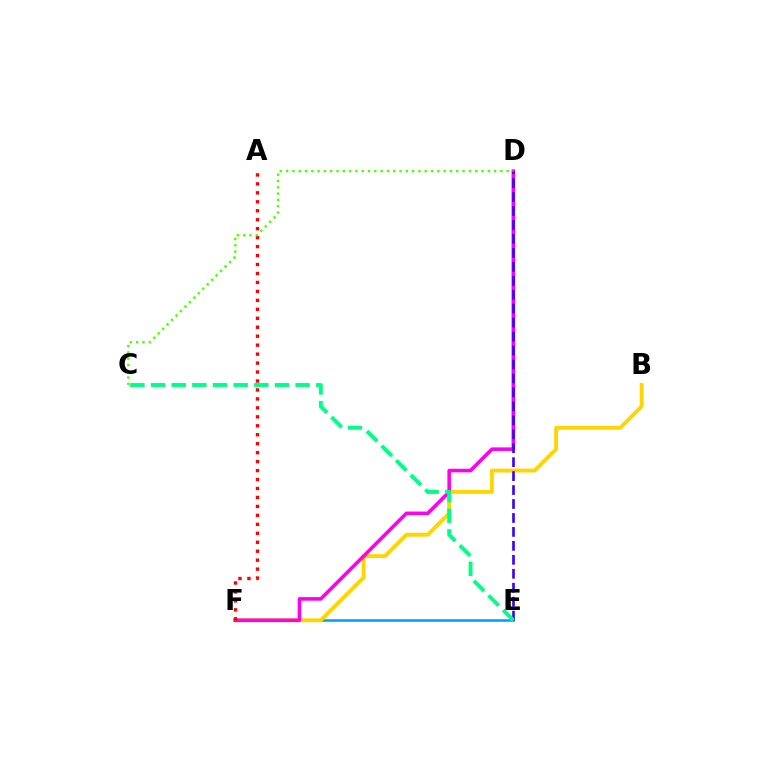{('E', 'F'): [{'color': '#009eff', 'line_style': 'solid', 'thickness': 1.82}], ('B', 'F'): [{'color': '#ffd500', 'line_style': 'solid', 'thickness': 2.79}], ('D', 'F'): [{'color': '#ff00ed', 'line_style': 'solid', 'thickness': 2.57}], ('D', 'E'): [{'color': '#3700ff', 'line_style': 'dashed', 'thickness': 1.9}], ('A', 'F'): [{'color': '#ff0000', 'line_style': 'dotted', 'thickness': 2.43}], ('C', 'E'): [{'color': '#00ff86', 'line_style': 'dashed', 'thickness': 2.81}], ('C', 'D'): [{'color': '#4fff00', 'line_style': 'dotted', 'thickness': 1.71}]}